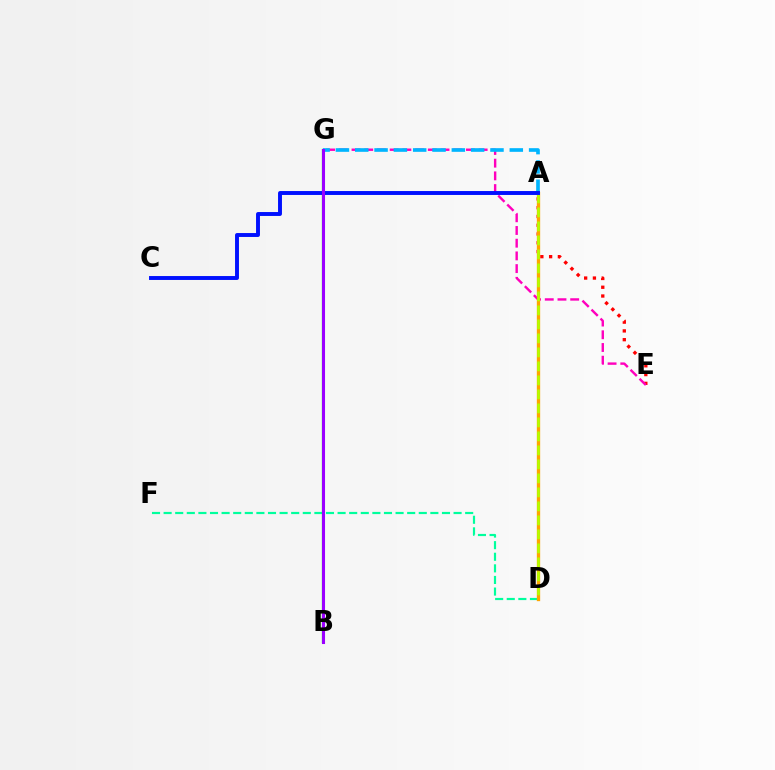{('D', 'F'): [{'color': '#00ff9d', 'line_style': 'dashed', 'thickness': 1.58}], ('B', 'G'): [{'color': '#08ff00', 'line_style': 'solid', 'thickness': 1.63}, {'color': '#9b00ff', 'line_style': 'solid', 'thickness': 2.2}], ('A', 'E'): [{'color': '#ff0000', 'line_style': 'dotted', 'thickness': 2.38}], ('E', 'G'): [{'color': '#ff00bd', 'line_style': 'dashed', 'thickness': 1.73}], ('A', 'D'): [{'color': '#ffa500', 'line_style': 'solid', 'thickness': 2.39}, {'color': '#b3ff00', 'line_style': 'dashed', 'thickness': 1.9}], ('A', 'G'): [{'color': '#00b5ff', 'line_style': 'dashed', 'thickness': 2.62}], ('A', 'C'): [{'color': '#0010ff', 'line_style': 'solid', 'thickness': 2.82}]}